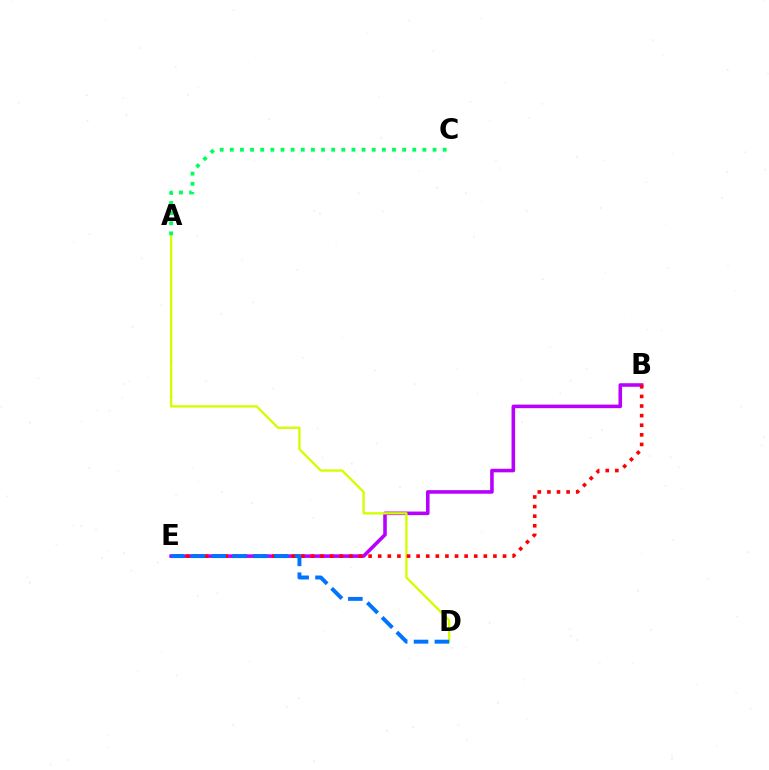{('B', 'E'): [{'color': '#b900ff', 'line_style': 'solid', 'thickness': 2.57}, {'color': '#ff0000', 'line_style': 'dotted', 'thickness': 2.61}], ('A', 'D'): [{'color': '#d1ff00', 'line_style': 'solid', 'thickness': 1.67}], ('A', 'C'): [{'color': '#00ff5c', 'line_style': 'dotted', 'thickness': 2.75}], ('D', 'E'): [{'color': '#0074ff', 'line_style': 'dashed', 'thickness': 2.83}]}